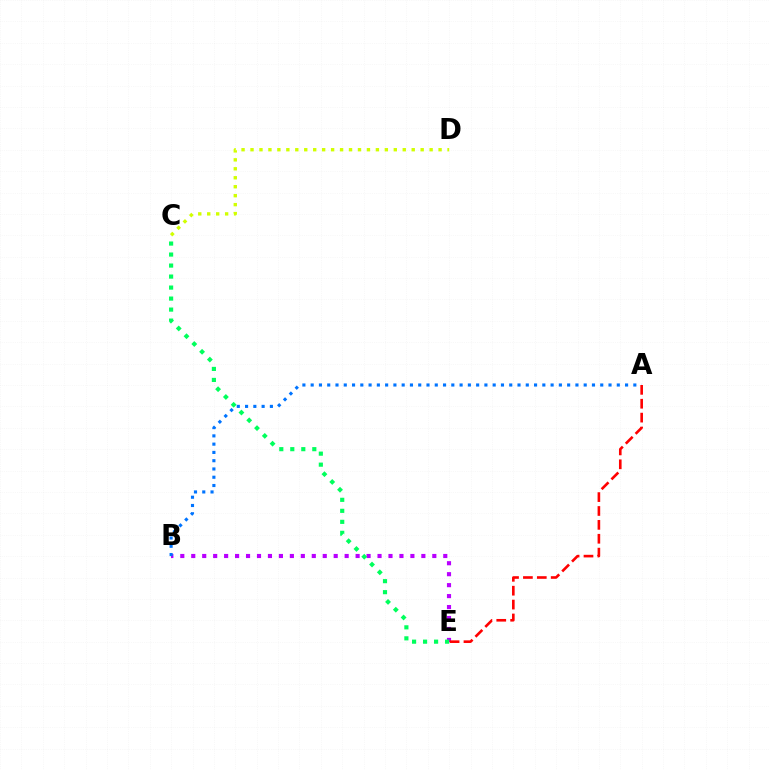{('B', 'E'): [{'color': '#b900ff', 'line_style': 'dotted', 'thickness': 2.98}], ('C', 'E'): [{'color': '#00ff5c', 'line_style': 'dotted', 'thickness': 2.99}], ('A', 'B'): [{'color': '#0074ff', 'line_style': 'dotted', 'thickness': 2.25}], ('A', 'E'): [{'color': '#ff0000', 'line_style': 'dashed', 'thickness': 1.89}], ('C', 'D'): [{'color': '#d1ff00', 'line_style': 'dotted', 'thickness': 2.43}]}